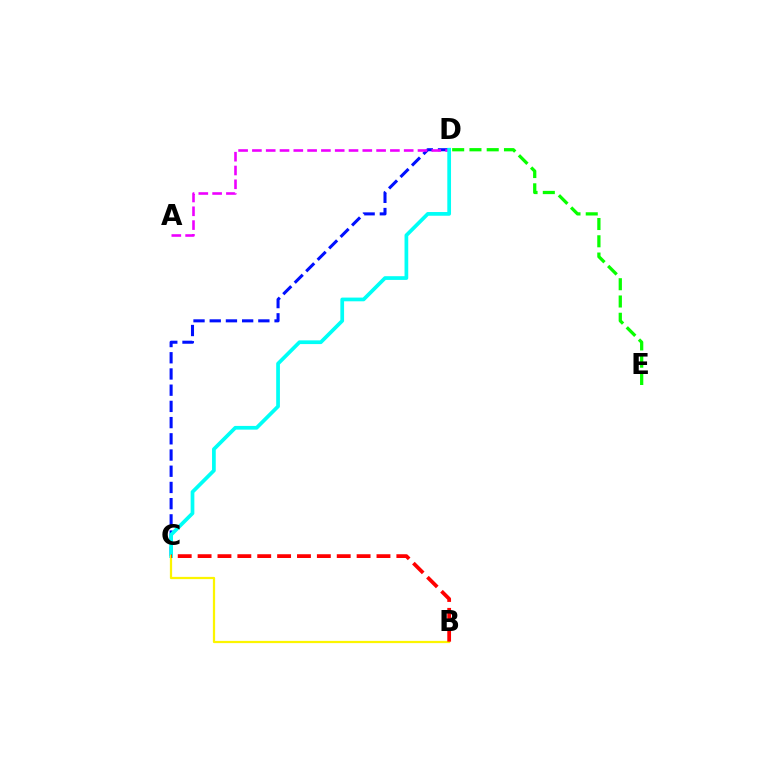{('C', 'D'): [{'color': '#0010ff', 'line_style': 'dashed', 'thickness': 2.2}, {'color': '#00fff6', 'line_style': 'solid', 'thickness': 2.68}], ('A', 'D'): [{'color': '#ee00ff', 'line_style': 'dashed', 'thickness': 1.87}], ('B', 'C'): [{'color': '#fcf500', 'line_style': 'solid', 'thickness': 1.61}, {'color': '#ff0000', 'line_style': 'dashed', 'thickness': 2.7}], ('D', 'E'): [{'color': '#08ff00', 'line_style': 'dashed', 'thickness': 2.35}]}